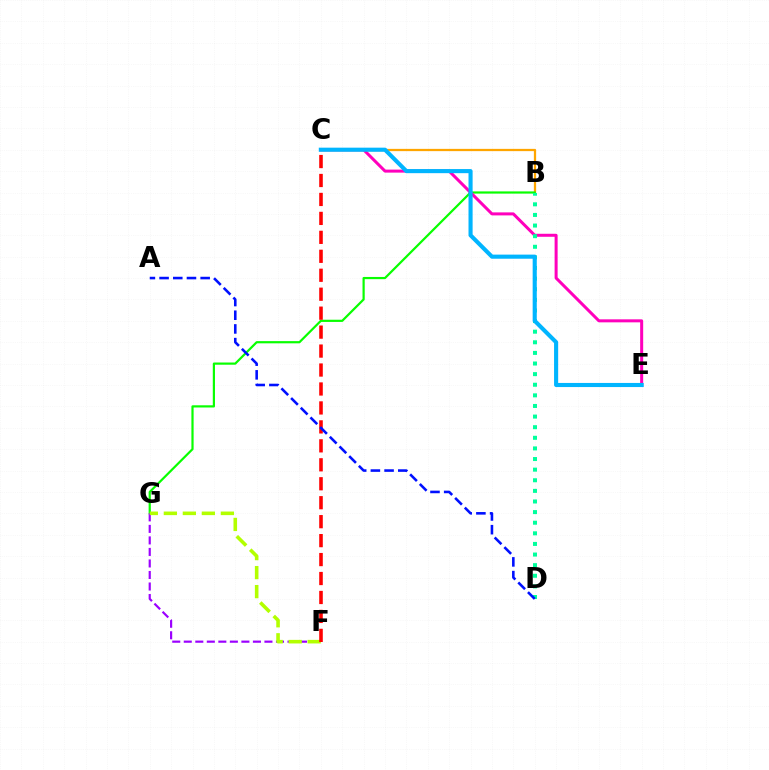{('B', 'C'): [{'color': '#ffa500', 'line_style': 'solid', 'thickness': 1.63}], ('B', 'G'): [{'color': '#08ff00', 'line_style': 'solid', 'thickness': 1.59}], ('F', 'G'): [{'color': '#9b00ff', 'line_style': 'dashed', 'thickness': 1.57}, {'color': '#b3ff00', 'line_style': 'dashed', 'thickness': 2.58}], ('C', 'E'): [{'color': '#ff00bd', 'line_style': 'solid', 'thickness': 2.17}, {'color': '#00b5ff', 'line_style': 'solid', 'thickness': 2.96}], ('C', 'F'): [{'color': '#ff0000', 'line_style': 'dashed', 'thickness': 2.57}], ('B', 'D'): [{'color': '#00ff9d', 'line_style': 'dotted', 'thickness': 2.88}], ('A', 'D'): [{'color': '#0010ff', 'line_style': 'dashed', 'thickness': 1.86}]}